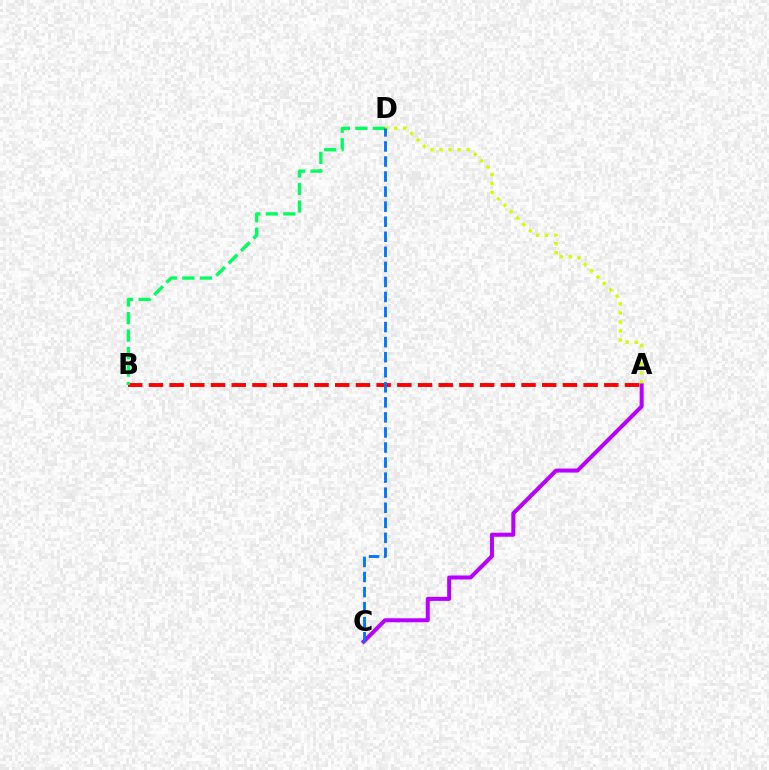{('A', 'B'): [{'color': '#ff0000', 'line_style': 'dashed', 'thickness': 2.81}], ('A', 'C'): [{'color': '#b900ff', 'line_style': 'solid', 'thickness': 2.89}], ('B', 'D'): [{'color': '#00ff5c', 'line_style': 'dashed', 'thickness': 2.38}], ('A', 'D'): [{'color': '#d1ff00', 'line_style': 'dotted', 'thickness': 2.45}], ('C', 'D'): [{'color': '#0074ff', 'line_style': 'dashed', 'thickness': 2.04}]}